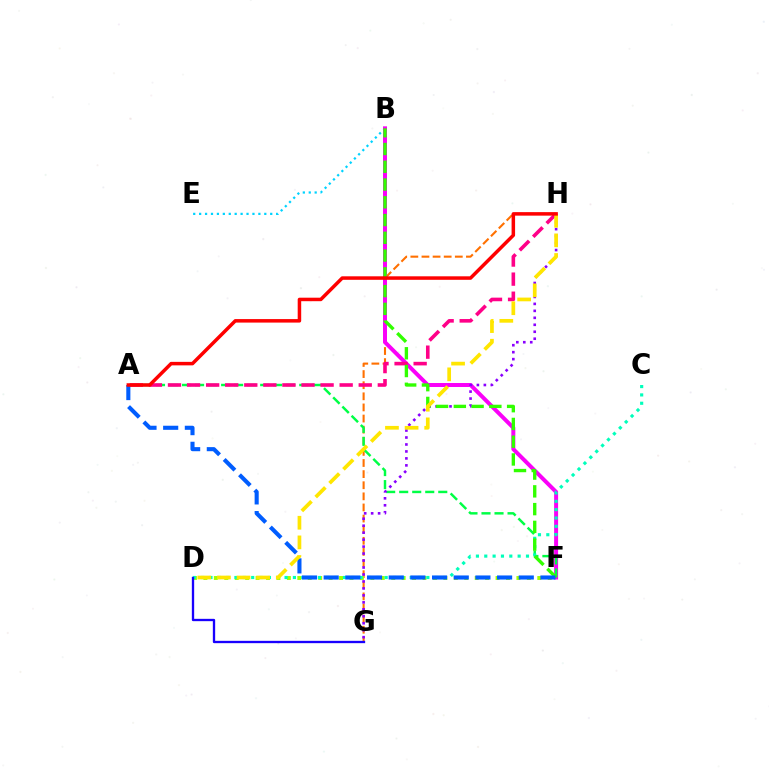{('G', 'H'): [{'color': '#ff7000', 'line_style': 'dashed', 'thickness': 1.51}, {'color': '#8a00ff', 'line_style': 'dotted', 'thickness': 1.89}], ('B', 'E'): [{'color': '#00d3ff', 'line_style': 'dotted', 'thickness': 1.61}], ('B', 'F'): [{'color': '#fa00f9', 'line_style': 'solid', 'thickness': 2.86}, {'color': '#31ff00', 'line_style': 'dashed', 'thickness': 2.41}], ('D', 'F'): [{'color': '#a2ff00', 'line_style': 'dotted', 'thickness': 2.83}], ('A', 'F'): [{'color': '#00ff45', 'line_style': 'dashed', 'thickness': 1.77}, {'color': '#005dff', 'line_style': 'dashed', 'thickness': 2.94}], ('A', 'H'): [{'color': '#ff0088', 'line_style': 'dashed', 'thickness': 2.59}, {'color': '#ff0000', 'line_style': 'solid', 'thickness': 2.52}], ('C', 'D'): [{'color': '#00ffbb', 'line_style': 'dotted', 'thickness': 2.27}], ('D', 'G'): [{'color': '#1900ff', 'line_style': 'solid', 'thickness': 1.67}], ('D', 'H'): [{'color': '#ffe600', 'line_style': 'dashed', 'thickness': 2.67}]}